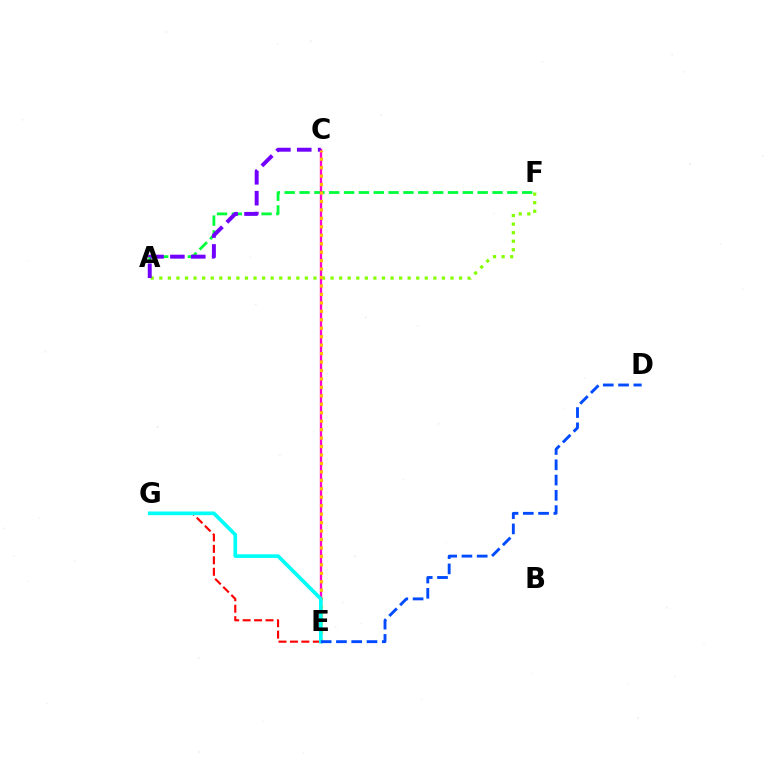{('A', 'F'): [{'color': '#84ff00', 'line_style': 'dotted', 'thickness': 2.33}, {'color': '#00ff39', 'line_style': 'dashed', 'thickness': 2.02}], ('C', 'E'): [{'color': '#ff00cf', 'line_style': 'solid', 'thickness': 1.68}, {'color': '#ffbd00', 'line_style': 'dotted', 'thickness': 2.3}], ('E', 'G'): [{'color': '#ff0000', 'line_style': 'dashed', 'thickness': 1.56}, {'color': '#00fff6', 'line_style': 'solid', 'thickness': 2.64}], ('A', 'C'): [{'color': '#7200ff', 'line_style': 'dashed', 'thickness': 2.84}], ('D', 'E'): [{'color': '#004bff', 'line_style': 'dashed', 'thickness': 2.07}]}